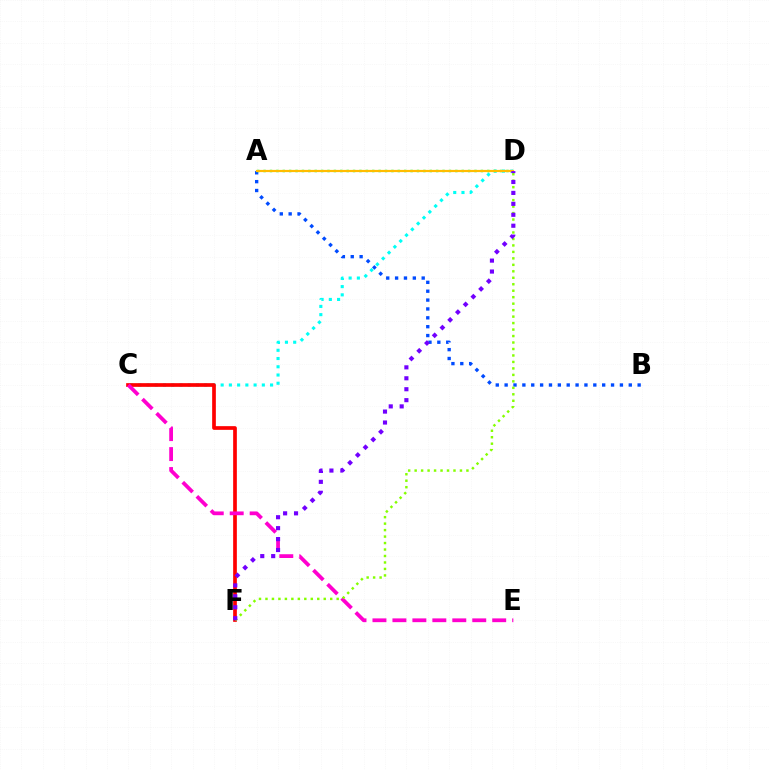{('C', 'D'): [{'color': '#00fff6', 'line_style': 'dotted', 'thickness': 2.24}], ('C', 'F'): [{'color': '#ff0000', 'line_style': 'solid', 'thickness': 2.66}], ('A', 'B'): [{'color': '#004bff', 'line_style': 'dotted', 'thickness': 2.41}], ('A', 'D'): [{'color': '#00ff39', 'line_style': 'dotted', 'thickness': 1.74}, {'color': '#ffbd00', 'line_style': 'solid', 'thickness': 1.57}], ('C', 'E'): [{'color': '#ff00cf', 'line_style': 'dashed', 'thickness': 2.71}], ('D', 'F'): [{'color': '#84ff00', 'line_style': 'dotted', 'thickness': 1.76}, {'color': '#7200ff', 'line_style': 'dotted', 'thickness': 2.97}]}